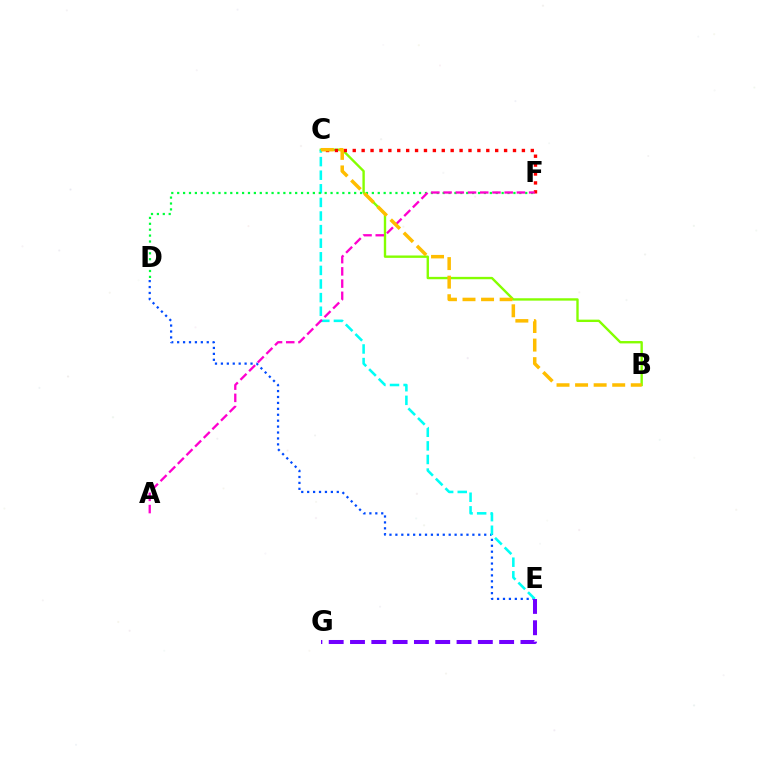{('D', 'E'): [{'color': '#004bff', 'line_style': 'dotted', 'thickness': 1.61}], ('B', 'C'): [{'color': '#84ff00', 'line_style': 'solid', 'thickness': 1.71}, {'color': '#ffbd00', 'line_style': 'dashed', 'thickness': 2.52}], ('C', 'E'): [{'color': '#00fff6', 'line_style': 'dashed', 'thickness': 1.85}], ('D', 'F'): [{'color': '#00ff39', 'line_style': 'dotted', 'thickness': 1.6}], ('C', 'F'): [{'color': '#ff0000', 'line_style': 'dotted', 'thickness': 2.42}], ('E', 'G'): [{'color': '#7200ff', 'line_style': 'dashed', 'thickness': 2.89}], ('A', 'F'): [{'color': '#ff00cf', 'line_style': 'dashed', 'thickness': 1.66}]}